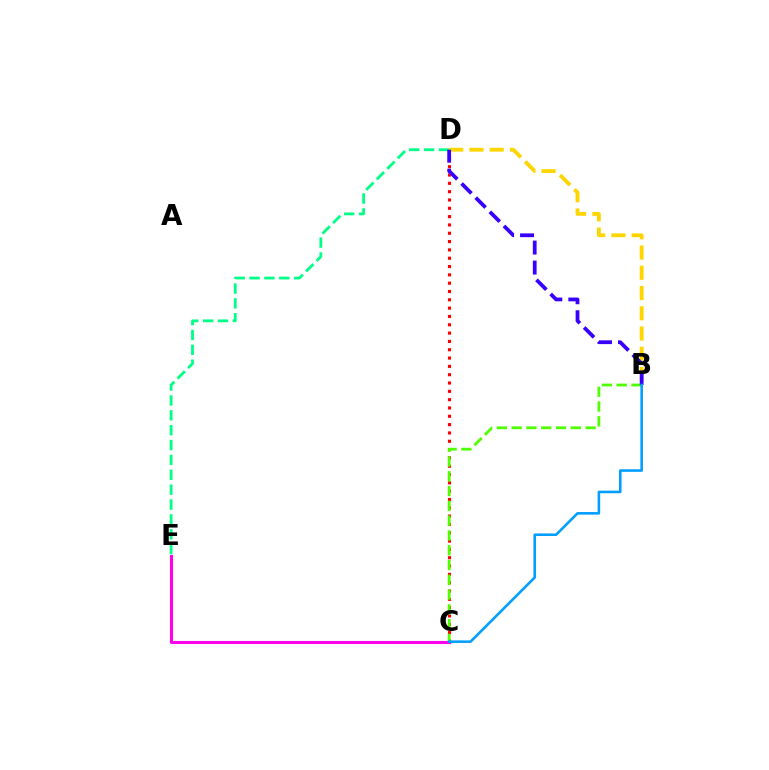{('D', 'E'): [{'color': '#00ff86', 'line_style': 'dashed', 'thickness': 2.02}], ('C', 'D'): [{'color': '#ff0000', 'line_style': 'dotted', 'thickness': 2.26}], ('B', 'D'): [{'color': '#ffd500', 'line_style': 'dashed', 'thickness': 2.75}, {'color': '#3700ff', 'line_style': 'dashed', 'thickness': 2.71}], ('C', 'E'): [{'color': '#ff00ed', 'line_style': 'solid', 'thickness': 2.21}], ('B', 'C'): [{'color': '#4fff00', 'line_style': 'dashed', 'thickness': 2.01}, {'color': '#009eff', 'line_style': 'solid', 'thickness': 1.85}]}